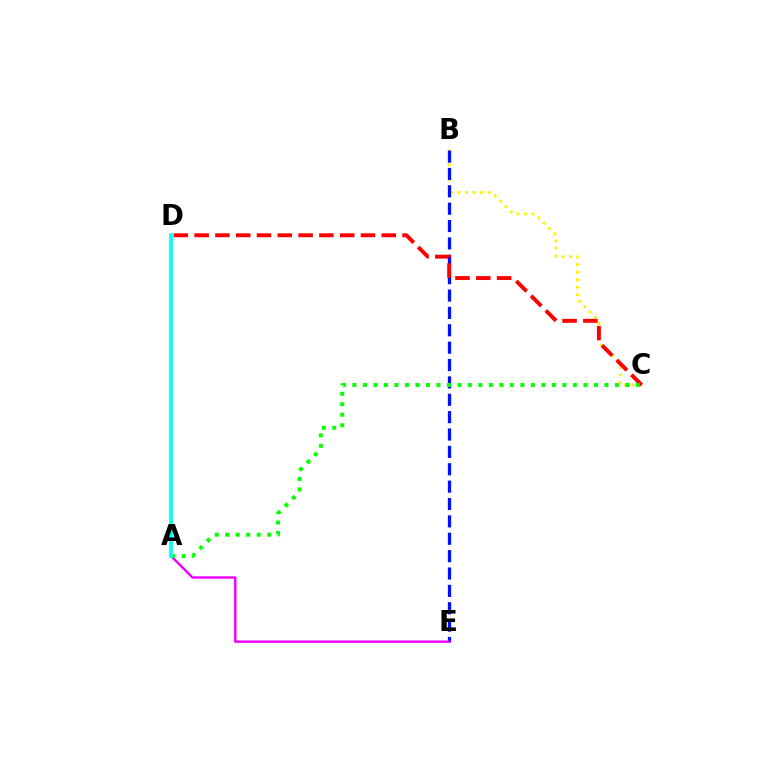{('B', 'C'): [{'color': '#fcf500', 'line_style': 'dotted', 'thickness': 2.04}], ('B', 'E'): [{'color': '#0010ff', 'line_style': 'dashed', 'thickness': 2.36}], ('A', 'E'): [{'color': '#ee00ff', 'line_style': 'solid', 'thickness': 1.74}], ('C', 'D'): [{'color': '#ff0000', 'line_style': 'dashed', 'thickness': 2.82}], ('A', 'C'): [{'color': '#08ff00', 'line_style': 'dotted', 'thickness': 2.85}], ('A', 'D'): [{'color': '#00fff6', 'line_style': 'solid', 'thickness': 2.63}]}